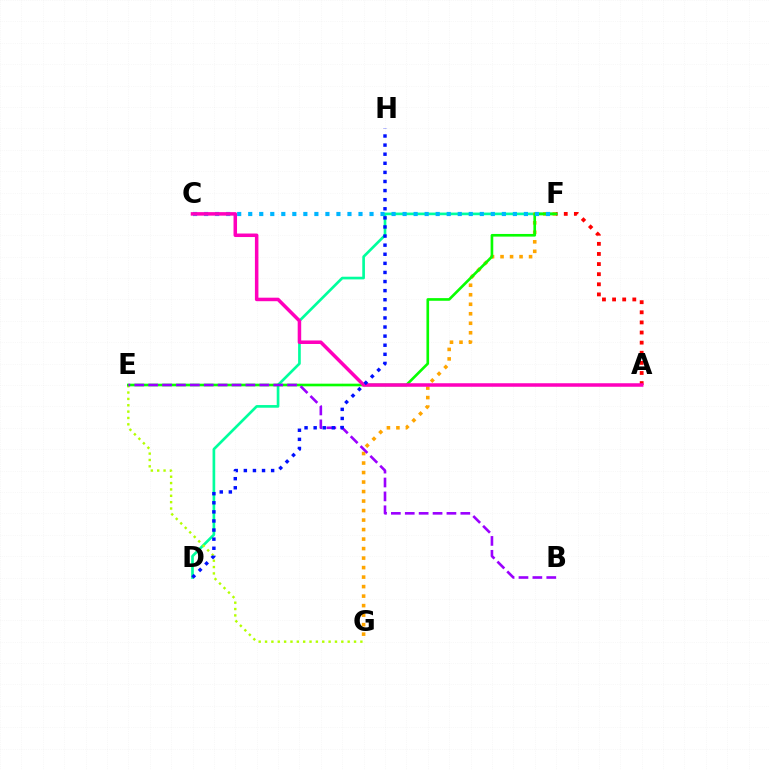{('D', 'F'): [{'color': '#00ff9d', 'line_style': 'solid', 'thickness': 1.92}], ('A', 'F'): [{'color': '#ff0000', 'line_style': 'dotted', 'thickness': 2.75}], ('F', 'G'): [{'color': '#ffa500', 'line_style': 'dotted', 'thickness': 2.58}], ('E', 'G'): [{'color': '#b3ff00', 'line_style': 'dotted', 'thickness': 1.73}], ('E', 'F'): [{'color': '#08ff00', 'line_style': 'solid', 'thickness': 1.91}], ('B', 'E'): [{'color': '#9b00ff', 'line_style': 'dashed', 'thickness': 1.89}], ('C', 'F'): [{'color': '#00b5ff', 'line_style': 'dotted', 'thickness': 3.0}], ('A', 'C'): [{'color': '#ff00bd', 'line_style': 'solid', 'thickness': 2.53}], ('D', 'H'): [{'color': '#0010ff', 'line_style': 'dotted', 'thickness': 2.47}]}